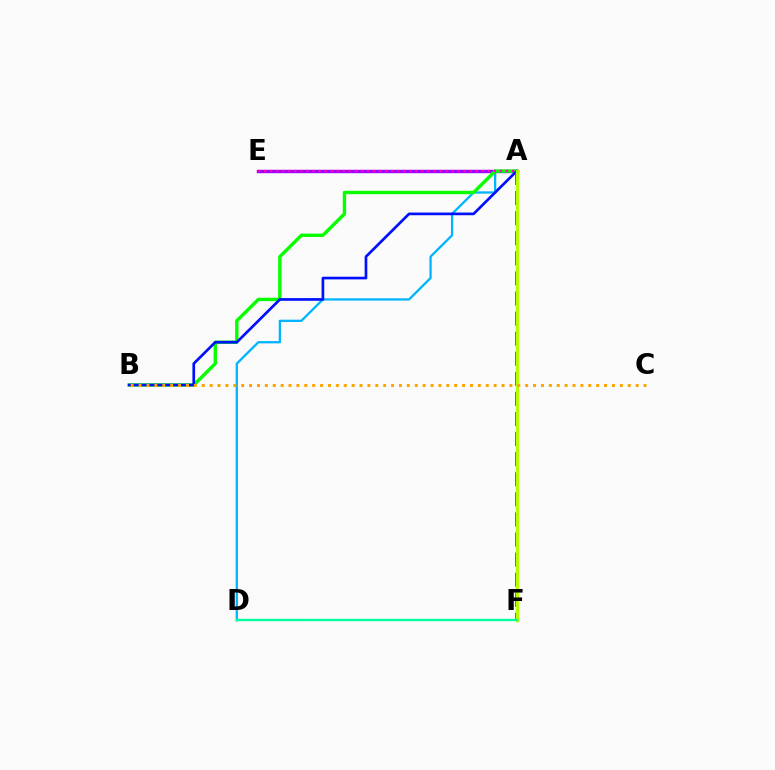{('A', 'F'): [{'color': '#ff0000', 'line_style': 'dashed', 'thickness': 2.73}, {'color': '#b3ff00', 'line_style': 'solid', 'thickness': 2.45}], ('A', 'E'): [{'color': '#9b00ff', 'line_style': 'solid', 'thickness': 2.44}, {'color': '#ff00bd', 'line_style': 'dotted', 'thickness': 1.64}], ('A', 'D'): [{'color': '#00b5ff', 'line_style': 'solid', 'thickness': 1.65}], ('A', 'B'): [{'color': '#08ff00', 'line_style': 'solid', 'thickness': 2.45}, {'color': '#0010ff', 'line_style': 'solid', 'thickness': 1.93}], ('B', 'C'): [{'color': '#ffa500', 'line_style': 'dotted', 'thickness': 2.14}], ('D', 'F'): [{'color': '#00ff9d', 'line_style': 'solid', 'thickness': 1.68}]}